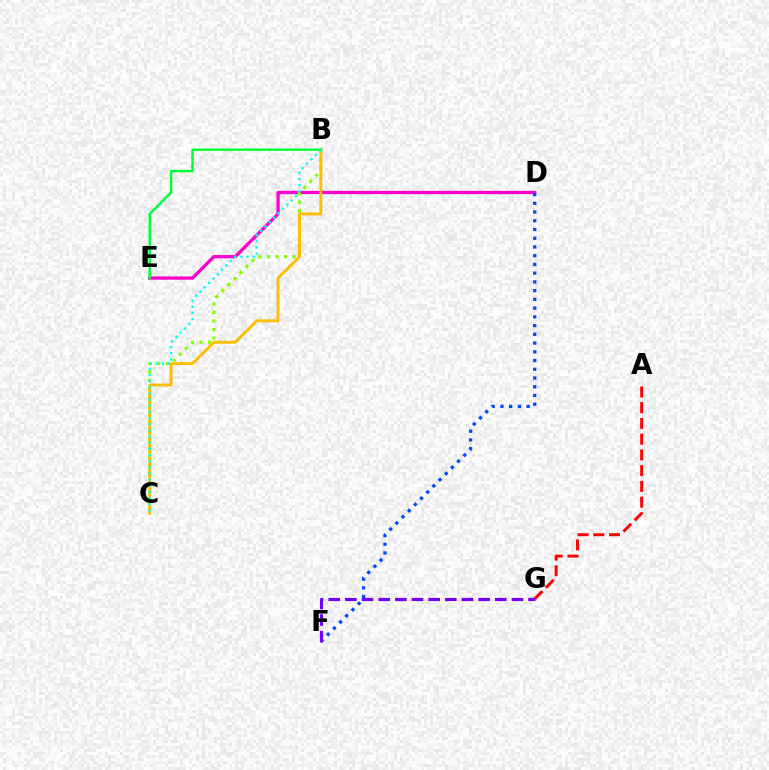{('D', 'E'): [{'color': '#ff00cf', 'line_style': 'solid', 'thickness': 2.37}], ('D', 'F'): [{'color': '#004bff', 'line_style': 'dotted', 'thickness': 2.37}], ('F', 'G'): [{'color': '#7200ff', 'line_style': 'dashed', 'thickness': 2.26}], ('B', 'C'): [{'color': '#84ff00', 'line_style': 'dotted', 'thickness': 2.32}, {'color': '#ffbd00', 'line_style': 'solid', 'thickness': 2.08}, {'color': '#00fff6', 'line_style': 'dotted', 'thickness': 1.67}], ('B', 'E'): [{'color': '#00ff39', 'line_style': 'solid', 'thickness': 1.76}], ('A', 'G'): [{'color': '#ff0000', 'line_style': 'dashed', 'thickness': 2.14}]}